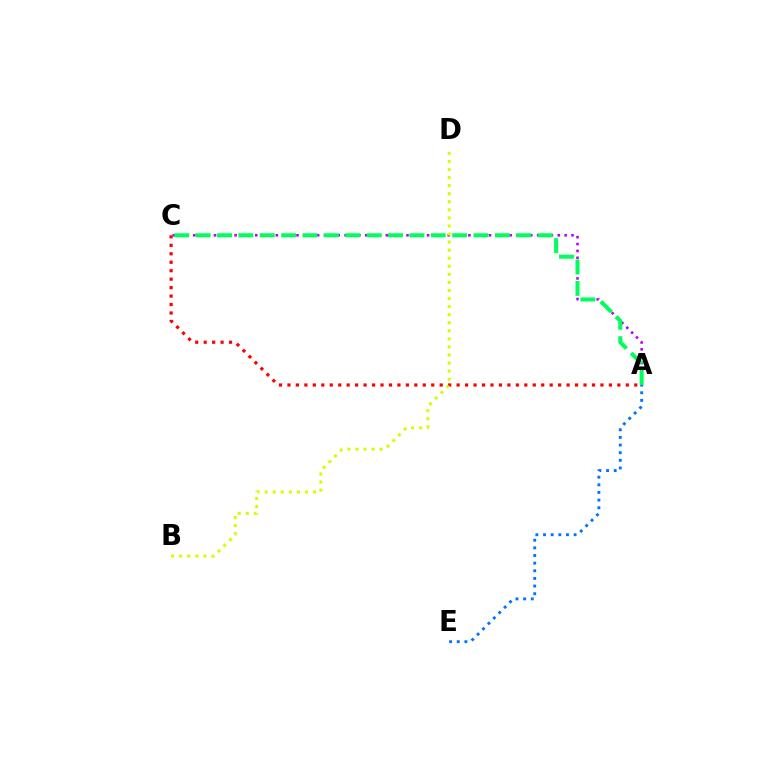{('A', 'E'): [{'color': '#0074ff', 'line_style': 'dotted', 'thickness': 2.08}], ('A', 'C'): [{'color': '#ff0000', 'line_style': 'dotted', 'thickness': 2.3}, {'color': '#b900ff', 'line_style': 'dotted', 'thickness': 1.87}, {'color': '#00ff5c', 'line_style': 'dashed', 'thickness': 2.9}], ('B', 'D'): [{'color': '#d1ff00', 'line_style': 'dotted', 'thickness': 2.19}]}